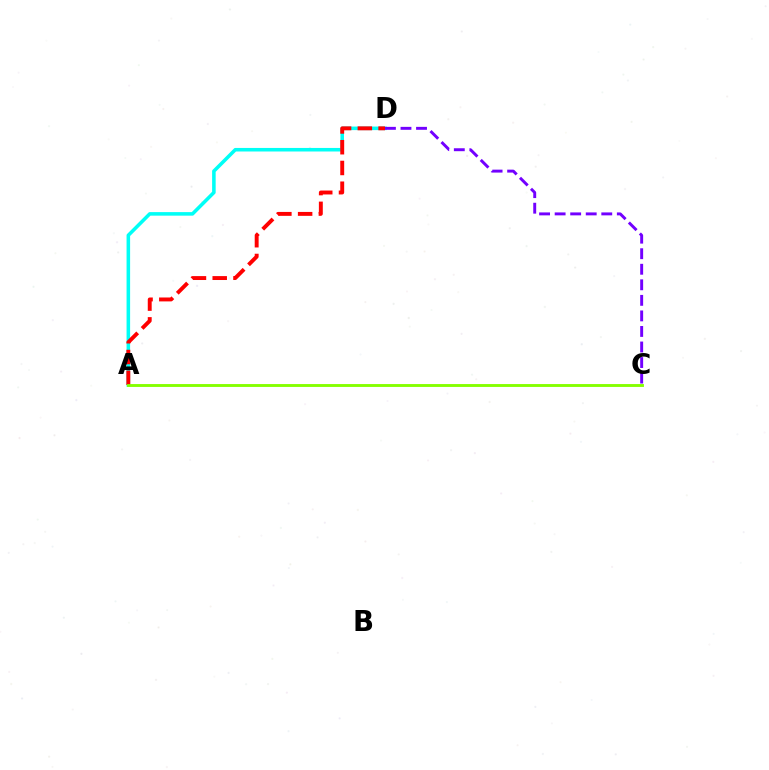{('A', 'D'): [{'color': '#00fff6', 'line_style': 'solid', 'thickness': 2.56}, {'color': '#ff0000', 'line_style': 'dashed', 'thickness': 2.82}], ('C', 'D'): [{'color': '#7200ff', 'line_style': 'dashed', 'thickness': 2.11}], ('A', 'C'): [{'color': '#84ff00', 'line_style': 'solid', 'thickness': 2.07}]}